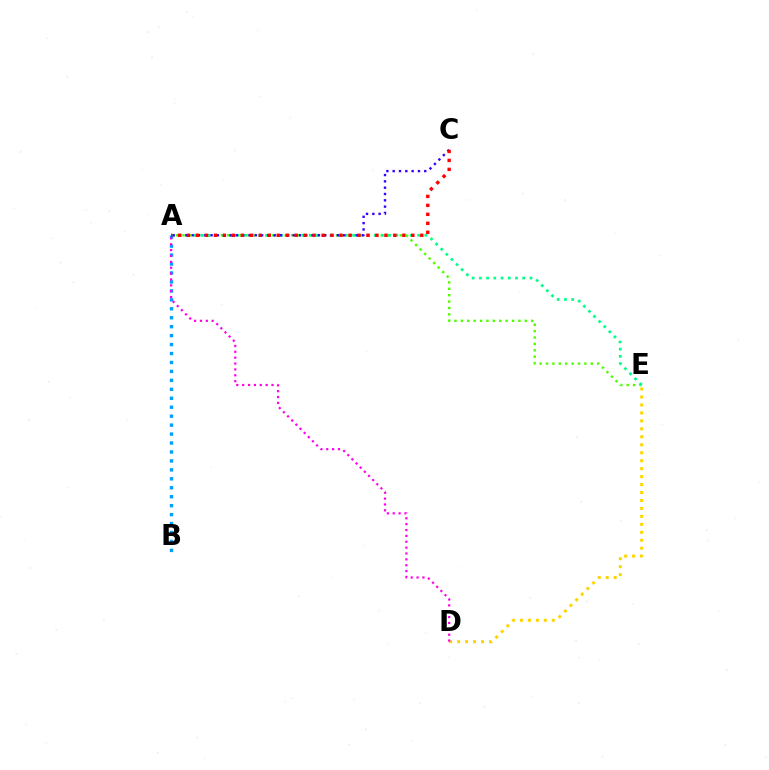{('D', 'E'): [{'color': '#ffd500', 'line_style': 'dotted', 'thickness': 2.16}], ('A', 'E'): [{'color': '#4fff00', 'line_style': 'dotted', 'thickness': 1.74}, {'color': '#00ff86', 'line_style': 'dotted', 'thickness': 1.96}], ('A', 'B'): [{'color': '#009eff', 'line_style': 'dotted', 'thickness': 2.43}], ('A', 'C'): [{'color': '#3700ff', 'line_style': 'dotted', 'thickness': 1.72}, {'color': '#ff0000', 'line_style': 'dotted', 'thickness': 2.44}], ('A', 'D'): [{'color': '#ff00ed', 'line_style': 'dotted', 'thickness': 1.59}]}